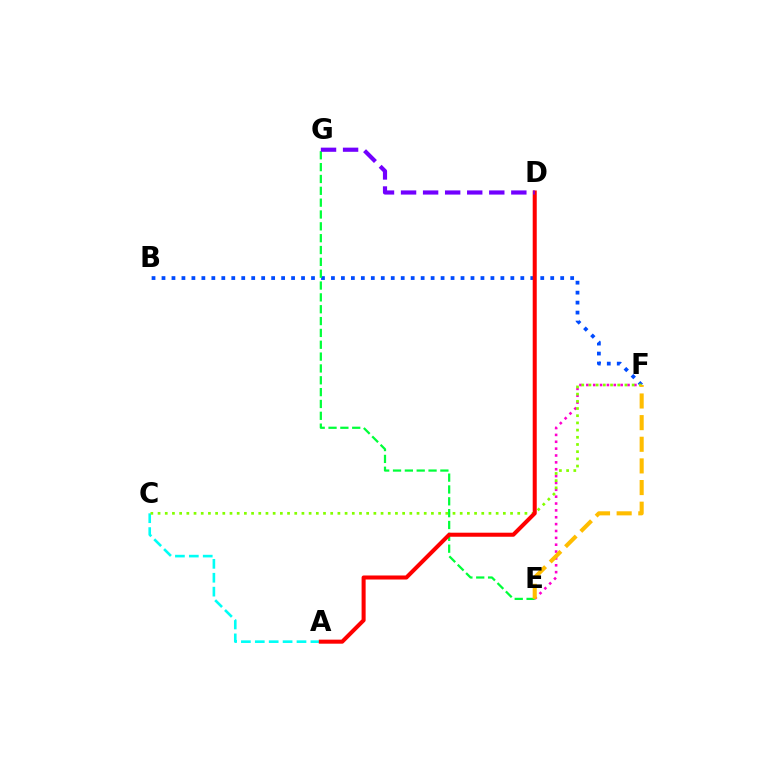{('B', 'F'): [{'color': '#004bff', 'line_style': 'dotted', 'thickness': 2.71}], ('E', 'F'): [{'color': '#ff00cf', 'line_style': 'dotted', 'thickness': 1.86}, {'color': '#ffbd00', 'line_style': 'dashed', 'thickness': 2.94}], ('A', 'C'): [{'color': '#00fff6', 'line_style': 'dashed', 'thickness': 1.89}], ('C', 'F'): [{'color': '#84ff00', 'line_style': 'dotted', 'thickness': 1.95}], ('E', 'G'): [{'color': '#00ff39', 'line_style': 'dashed', 'thickness': 1.61}], ('A', 'D'): [{'color': '#ff0000', 'line_style': 'solid', 'thickness': 2.91}], ('D', 'G'): [{'color': '#7200ff', 'line_style': 'dashed', 'thickness': 3.0}]}